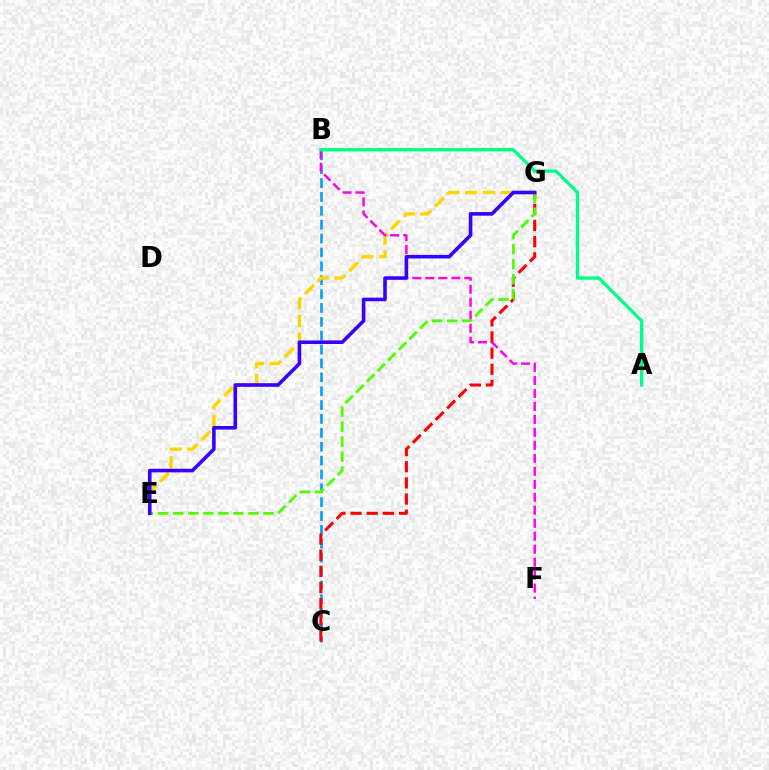{('B', 'C'): [{'color': '#009eff', 'line_style': 'dashed', 'thickness': 1.88}], ('E', 'G'): [{'color': '#ffd500', 'line_style': 'dashed', 'thickness': 2.43}, {'color': '#4fff00', 'line_style': 'dashed', 'thickness': 2.04}, {'color': '#3700ff', 'line_style': 'solid', 'thickness': 2.58}], ('B', 'F'): [{'color': '#ff00ed', 'line_style': 'dashed', 'thickness': 1.76}], ('C', 'G'): [{'color': '#ff0000', 'line_style': 'dashed', 'thickness': 2.19}], ('A', 'B'): [{'color': '#00ff86', 'line_style': 'solid', 'thickness': 2.4}]}